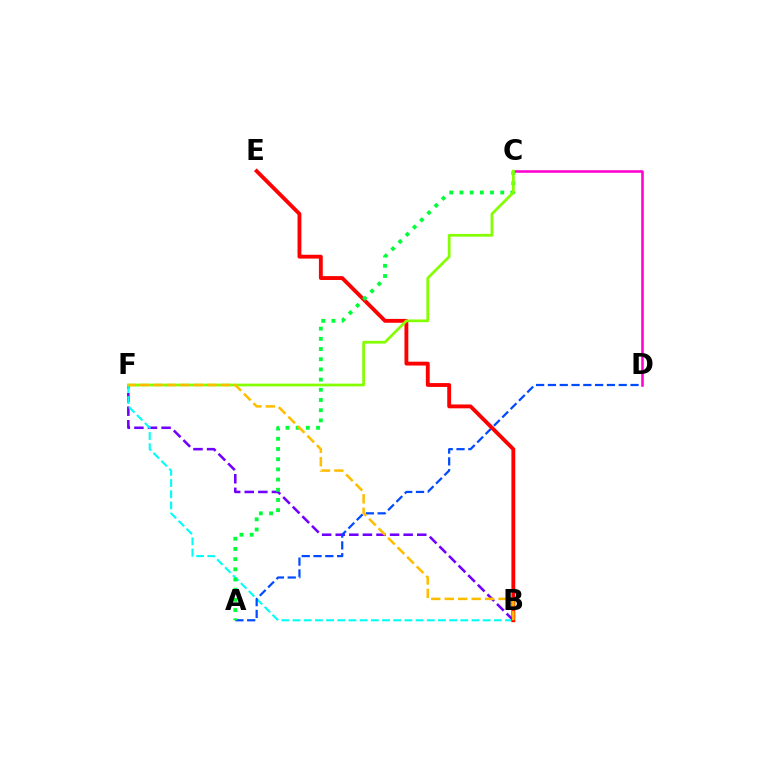{('B', 'F'): [{'color': '#7200ff', 'line_style': 'dashed', 'thickness': 1.85}, {'color': '#00fff6', 'line_style': 'dashed', 'thickness': 1.52}, {'color': '#ffbd00', 'line_style': 'dashed', 'thickness': 1.83}], ('C', 'D'): [{'color': '#ff00cf', 'line_style': 'solid', 'thickness': 1.83}], ('A', 'D'): [{'color': '#004bff', 'line_style': 'dashed', 'thickness': 1.6}], ('B', 'E'): [{'color': '#ff0000', 'line_style': 'solid', 'thickness': 2.77}], ('A', 'C'): [{'color': '#00ff39', 'line_style': 'dotted', 'thickness': 2.77}], ('C', 'F'): [{'color': '#84ff00', 'line_style': 'solid', 'thickness': 1.97}]}